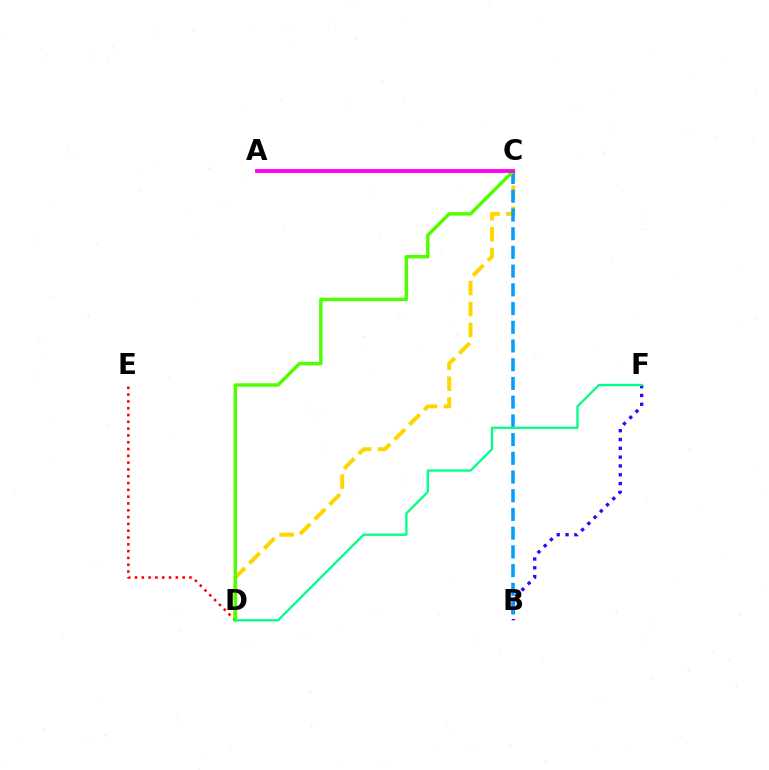{('C', 'D'): [{'color': '#ffd500', 'line_style': 'dashed', 'thickness': 2.84}, {'color': '#4fff00', 'line_style': 'solid', 'thickness': 2.48}], ('D', 'E'): [{'color': '#ff0000', 'line_style': 'dotted', 'thickness': 1.85}], ('B', 'F'): [{'color': '#3700ff', 'line_style': 'dotted', 'thickness': 2.39}], ('B', 'C'): [{'color': '#009eff', 'line_style': 'dashed', 'thickness': 2.54}], ('D', 'F'): [{'color': '#00ff86', 'line_style': 'solid', 'thickness': 1.68}], ('A', 'C'): [{'color': '#ff00ed', 'line_style': 'solid', 'thickness': 2.77}]}